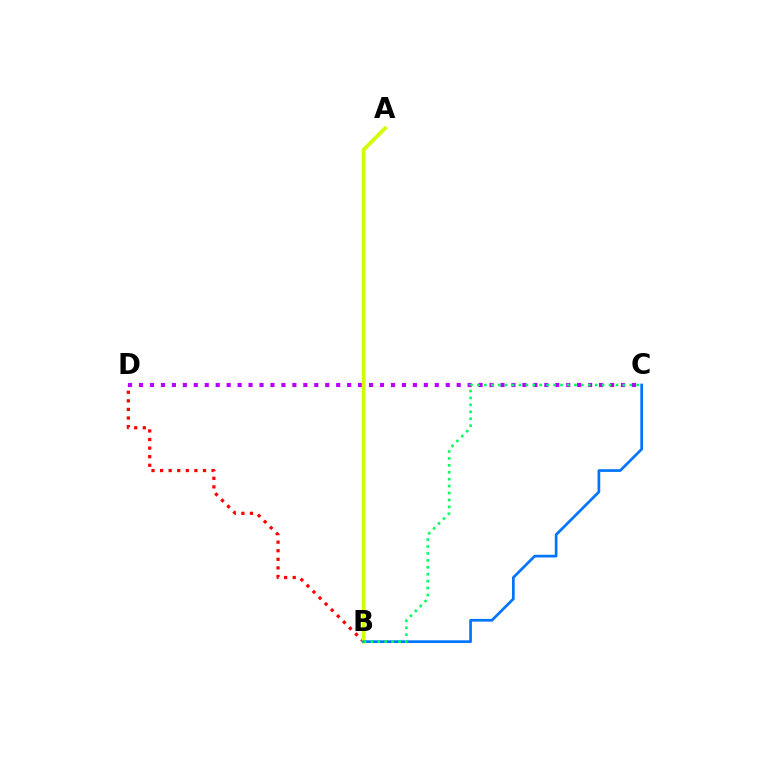{('C', 'D'): [{'color': '#b900ff', 'line_style': 'dotted', 'thickness': 2.98}], ('B', 'D'): [{'color': '#ff0000', 'line_style': 'dotted', 'thickness': 2.33}], ('A', 'B'): [{'color': '#d1ff00', 'line_style': 'solid', 'thickness': 2.73}], ('B', 'C'): [{'color': '#0074ff', 'line_style': 'solid', 'thickness': 1.94}, {'color': '#00ff5c', 'line_style': 'dotted', 'thickness': 1.88}]}